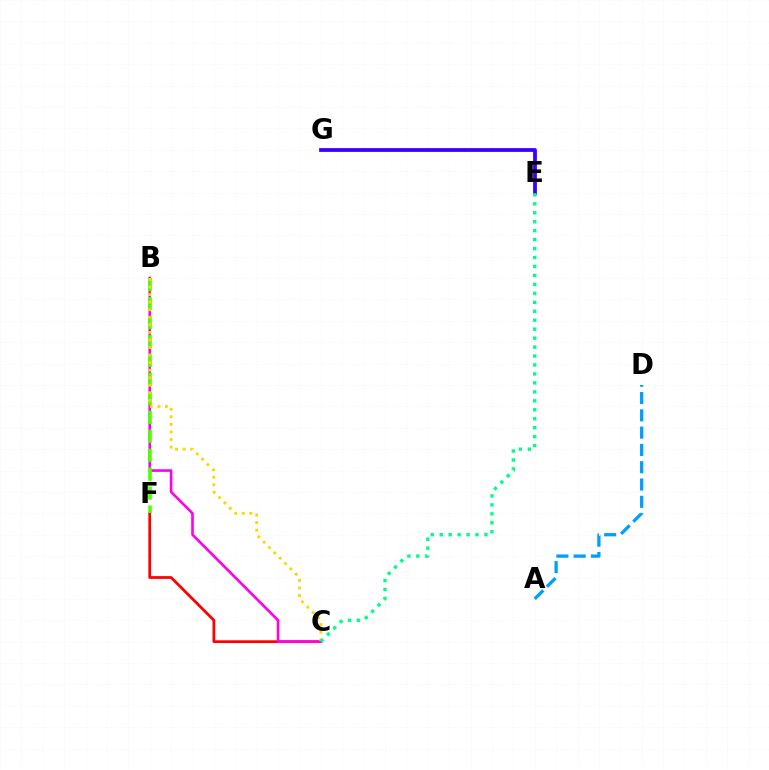{('C', 'F'): [{'color': '#ff0000', 'line_style': 'solid', 'thickness': 1.98}], ('E', 'G'): [{'color': '#3700ff', 'line_style': 'solid', 'thickness': 2.72}], ('B', 'C'): [{'color': '#ff00ed', 'line_style': 'solid', 'thickness': 1.88}, {'color': '#ffd500', 'line_style': 'dotted', 'thickness': 2.05}], ('B', 'F'): [{'color': '#4fff00', 'line_style': 'dashed', 'thickness': 2.58}], ('A', 'D'): [{'color': '#009eff', 'line_style': 'dashed', 'thickness': 2.35}], ('C', 'E'): [{'color': '#00ff86', 'line_style': 'dotted', 'thickness': 2.43}]}